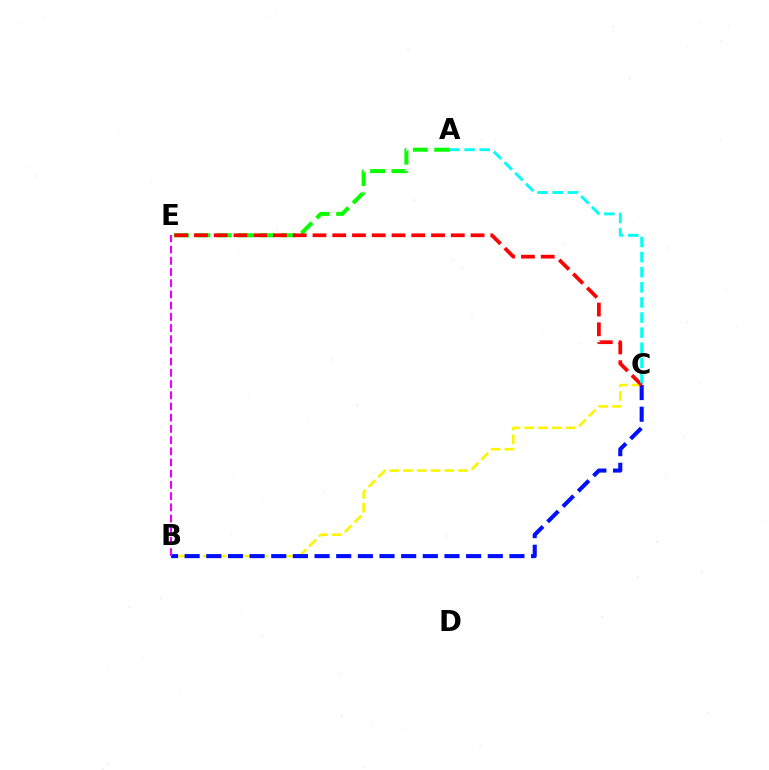{('B', 'C'): [{'color': '#fcf500', 'line_style': 'dashed', 'thickness': 1.87}, {'color': '#0010ff', 'line_style': 'dashed', 'thickness': 2.94}], ('A', 'E'): [{'color': '#08ff00', 'line_style': 'dashed', 'thickness': 2.91}], ('B', 'E'): [{'color': '#ee00ff', 'line_style': 'dashed', 'thickness': 1.52}], ('C', 'E'): [{'color': '#ff0000', 'line_style': 'dashed', 'thickness': 2.68}], ('A', 'C'): [{'color': '#00fff6', 'line_style': 'dashed', 'thickness': 2.05}]}